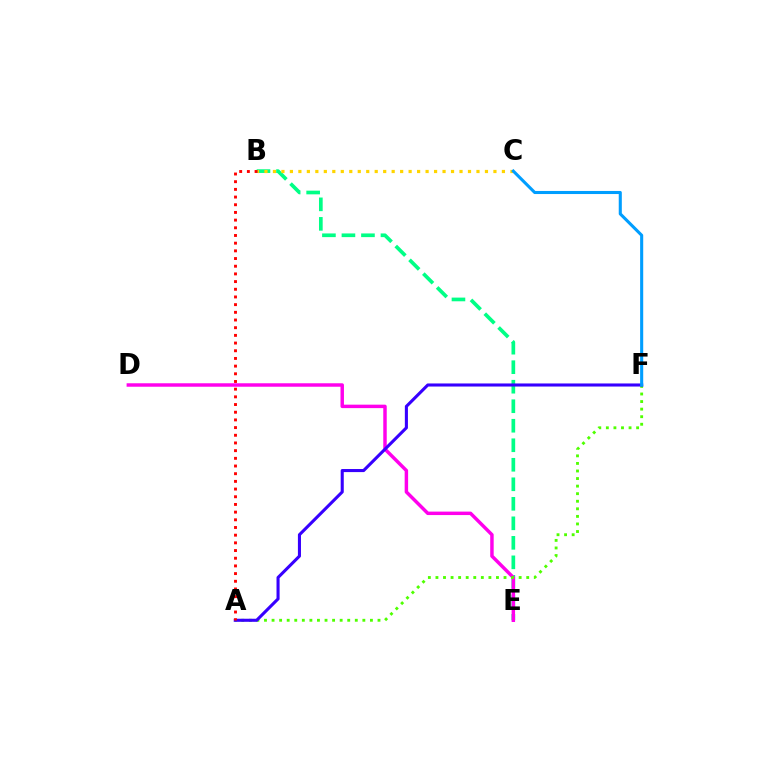{('B', 'E'): [{'color': '#00ff86', 'line_style': 'dashed', 'thickness': 2.65}], ('D', 'E'): [{'color': '#ff00ed', 'line_style': 'solid', 'thickness': 2.49}], ('A', 'F'): [{'color': '#4fff00', 'line_style': 'dotted', 'thickness': 2.06}, {'color': '#3700ff', 'line_style': 'solid', 'thickness': 2.22}], ('B', 'C'): [{'color': '#ffd500', 'line_style': 'dotted', 'thickness': 2.3}], ('C', 'F'): [{'color': '#009eff', 'line_style': 'solid', 'thickness': 2.22}], ('A', 'B'): [{'color': '#ff0000', 'line_style': 'dotted', 'thickness': 2.09}]}